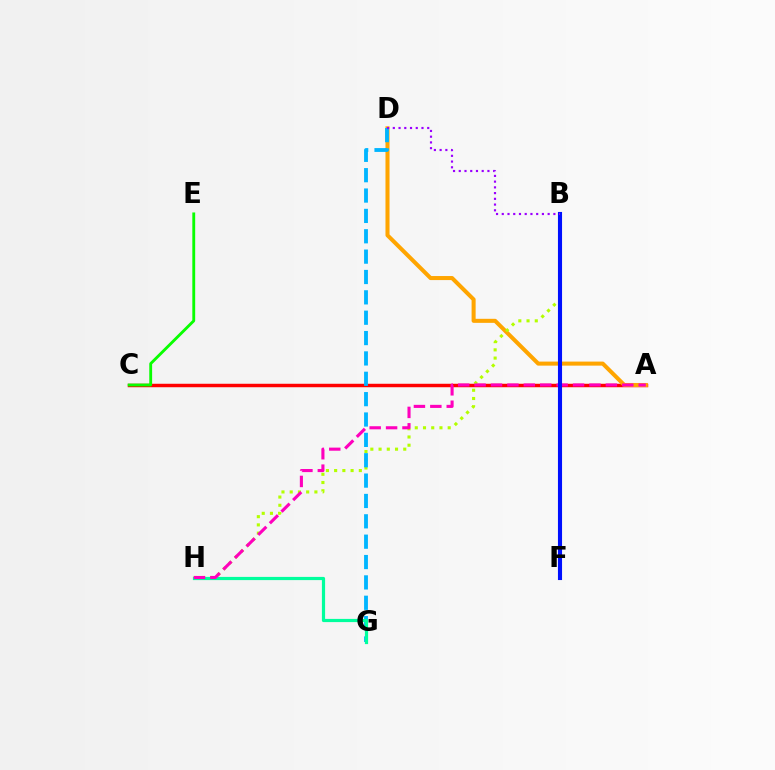{('A', 'C'): [{'color': '#ff0000', 'line_style': 'solid', 'thickness': 2.49}], ('A', 'D'): [{'color': '#ffa500', 'line_style': 'solid', 'thickness': 2.91}], ('C', 'E'): [{'color': '#08ff00', 'line_style': 'solid', 'thickness': 2.05}], ('B', 'H'): [{'color': '#b3ff00', 'line_style': 'dotted', 'thickness': 2.24}], ('D', 'G'): [{'color': '#00b5ff', 'line_style': 'dashed', 'thickness': 2.77}], ('G', 'H'): [{'color': '#00ff9d', 'line_style': 'solid', 'thickness': 2.31}], ('A', 'H'): [{'color': '#ff00bd', 'line_style': 'dashed', 'thickness': 2.23}], ('B', 'F'): [{'color': '#0010ff', 'line_style': 'solid', 'thickness': 2.95}], ('B', 'D'): [{'color': '#9b00ff', 'line_style': 'dotted', 'thickness': 1.56}]}